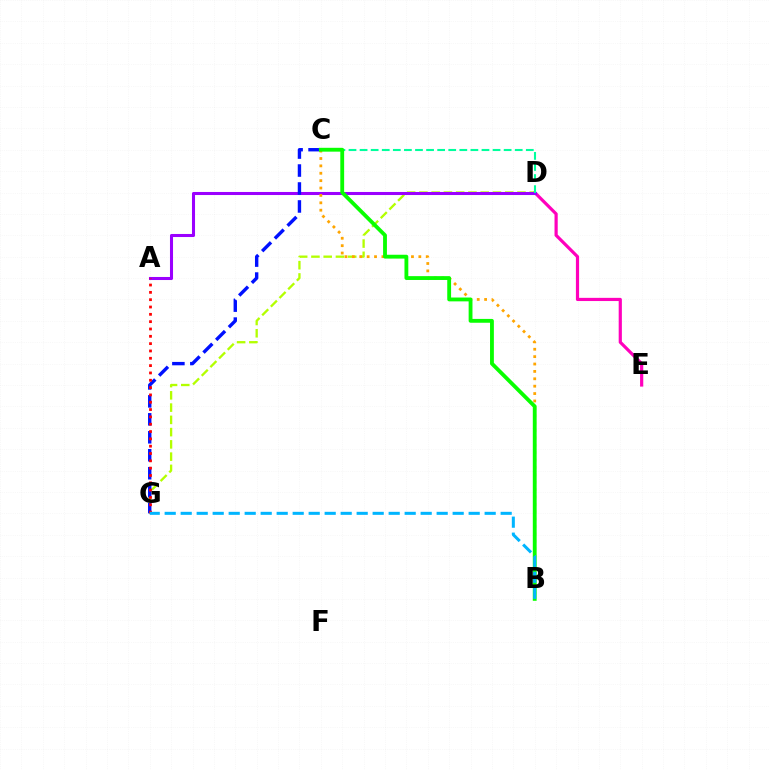{('D', 'E'): [{'color': '#ff00bd', 'line_style': 'solid', 'thickness': 2.3}], ('D', 'G'): [{'color': '#b3ff00', 'line_style': 'dashed', 'thickness': 1.67}], ('A', 'D'): [{'color': '#9b00ff', 'line_style': 'solid', 'thickness': 2.2}], ('C', 'D'): [{'color': '#00ff9d', 'line_style': 'dashed', 'thickness': 1.51}], ('C', 'G'): [{'color': '#0010ff', 'line_style': 'dashed', 'thickness': 2.44}], ('B', 'C'): [{'color': '#ffa500', 'line_style': 'dotted', 'thickness': 2.01}, {'color': '#08ff00', 'line_style': 'solid', 'thickness': 2.76}], ('A', 'G'): [{'color': '#ff0000', 'line_style': 'dotted', 'thickness': 1.99}], ('B', 'G'): [{'color': '#00b5ff', 'line_style': 'dashed', 'thickness': 2.17}]}